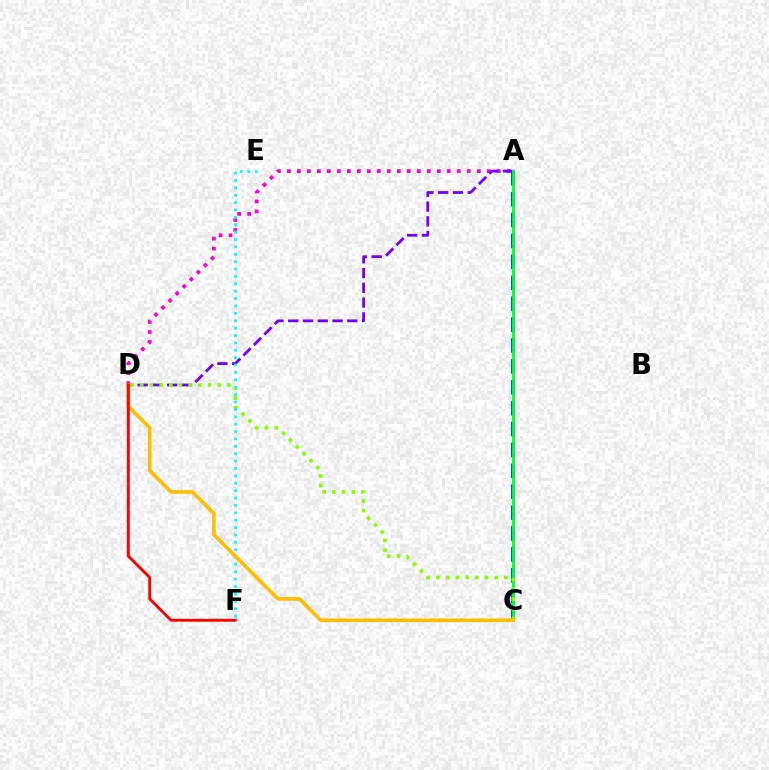{('A', 'C'): [{'color': '#004bff', 'line_style': 'dashed', 'thickness': 2.84}, {'color': '#00ff39', 'line_style': 'solid', 'thickness': 2.02}], ('A', 'D'): [{'color': '#ff00cf', 'line_style': 'dotted', 'thickness': 2.72}, {'color': '#7200ff', 'line_style': 'dashed', 'thickness': 2.01}], ('C', 'D'): [{'color': '#84ff00', 'line_style': 'dotted', 'thickness': 2.63}, {'color': '#ffbd00', 'line_style': 'solid', 'thickness': 2.61}], ('E', 'F'): [{'color': '#00fff6', 'line_style': 'dotted', 'thickness': 2.01}], ('D', 'F'): [{'color': '#ff0000', 'line_style': 'solid', 'thickness': 2.08}]}